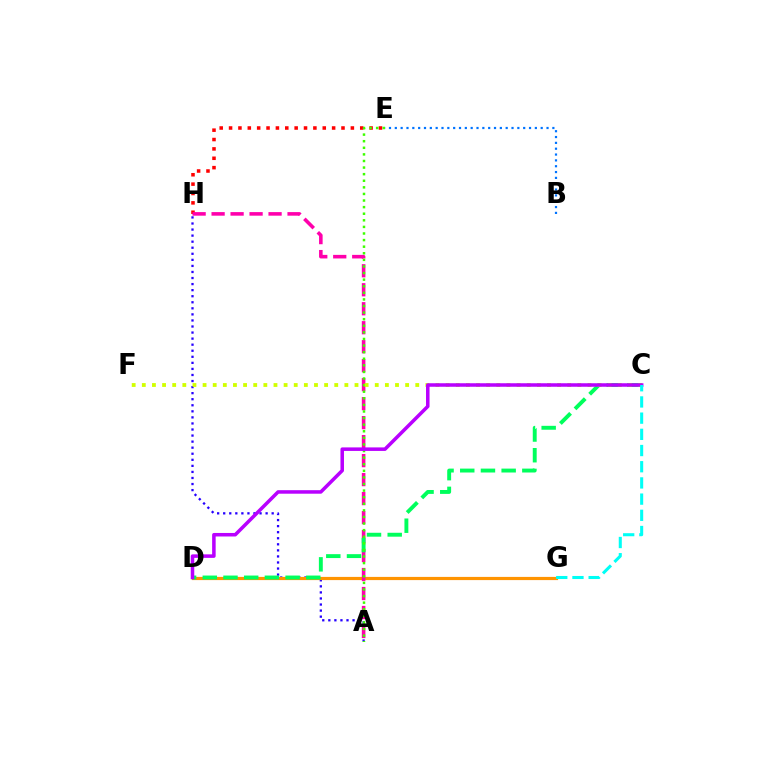{('A', 'H'): [{'color': '#2500ff', 'line_style': 'dotted', 'thickness': 1.65}, {'color': '#ff00ac', 'line_style': 'dashed', 'thickness': 2.58}], ('E', 'H'): [{'color': '#ff0000', 'line_style': 'dotted', 'thickness': 2.55}], ('D', 'G'): [{'color': '#ff9400', 'line_style': 'solid', 'thickness': 2.3}], ('C', 'D'): [{'color': '#00ff5c', 'line_style': 'dashed', 'thickness': 2.81}, {'color': '#b900ff', 'line_style': 'solid', 'thickness': 2.54}], ('A', 'E'): [{'color': '#3dff00', 'line_style': 'dotted', 'thickness': 1.79}], ('C', 'F'): [{'color': '#d1ff00', 'line_style': 'dotted', 'thickness': 2.75}], ('B', 'E'): [{'color': '#0074ff', 'line_style': 'dotted', 'thickness': 1.59}], ('C', 'G'): [{'color': '#00fff6', 'line_style': 'dashed', 'thickness': 2.2}]}